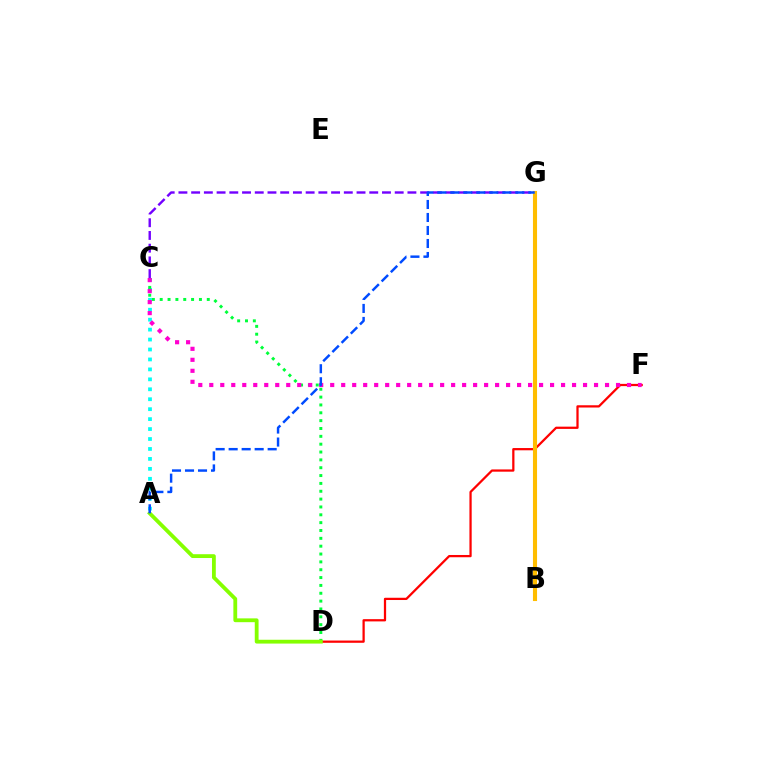{('A', 'C'): [{'color': '#00fff6', 'line_style': 'dotted', 'thickness': 2.7}], ('D', 'F'): [{'color': '#ff0000', 'line_style': 'solid', 'thickness': 1.62}], ('B', 'G'): [{'color': '#ffbd00', 'line_style': 'solid', 'thickness': 2.95}], ('C', 'D'): [{'color': '#00ff39', 'line_style': 'dotted', 'thickness': 2.13}], ('A', 'D'): [{'color': '#84ff00', 'line_style': 'solid', 'thickness': 2.74}], ('C', 'F'): [{'color': '#ff00cf', 'line_style': 'dotted', 'thickness': 2.99}], ('C', 'G'): [{'color': '#7200ff', 'line_style': 'dashed', 'thickness': 1.73}], ('A', 'G'): [{'color': '#004bff', 'line_style': 'dashed', 'thickness': 1.77}]}